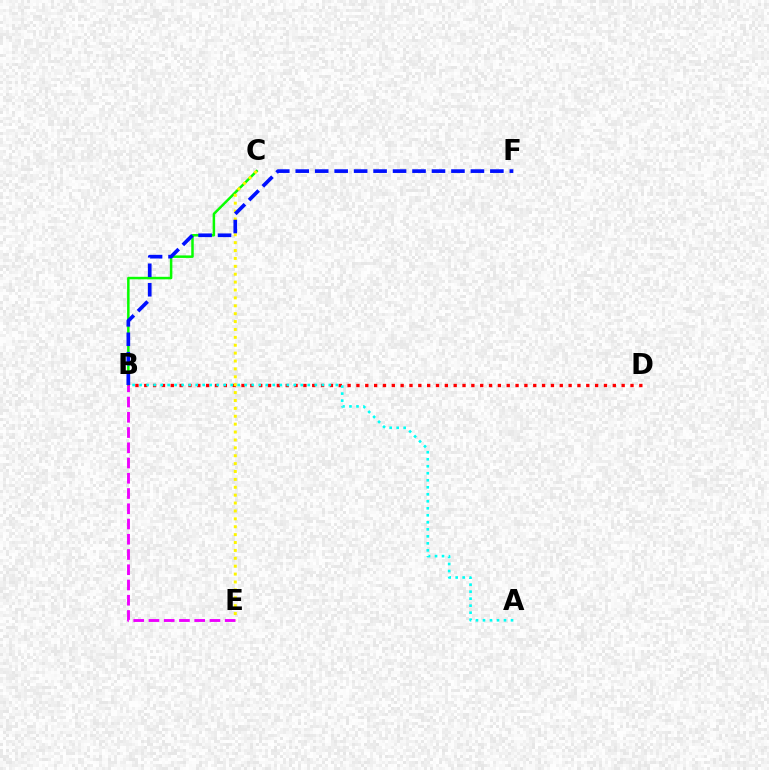{('B', 'C'): [{'color': '#08ff00', 'line_style': 'solid', 'thickness': 1.8}], ('B', 'D'): [{'color': '#ff0000', 'line_style': 'dotted', 'thickness': 2.4}], ('C', 'E'): [{'color': '#fcf500', 'line_style': 'dotted', 'thickness': 2.14}], ('B', 'F'): [{'color': '#0010ff', 'line_style': 'dashed', 'thickness': 2.64}], ('B', 'E'): [{'color': '#ee00ff', 'line_style': 'dashed', 'thickness': 2.07}], ('A', 'B'): [{'color': '#00fff6', 'line_style': 'dotted', 'thickness': 1.9}]}